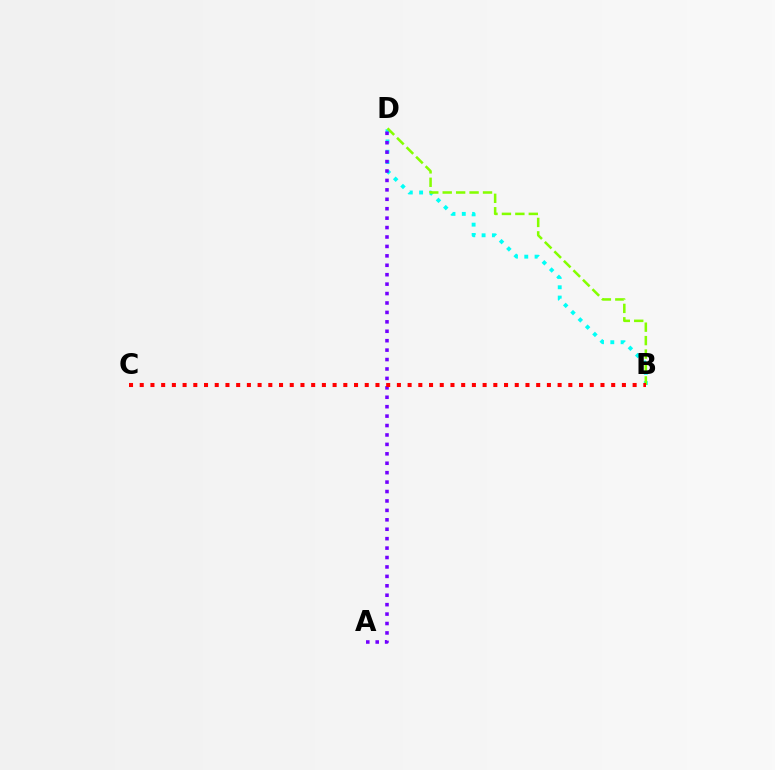{('B', 'D'): [{'color': '#00fff6', 'line_style': 'dotted', 'thickness': 2.8}, {'color': '#84ff00', 'line_style': 'dashed', 'thickness': 1.83}], ('A', 'D'): [{'color': '#7200ff', 'line_style': 'dotted', 'thickness': 2.56}], ('B', 'C'): [{'color': '#ff0000', 'line_style': 'dotted', 'thickness': 2.91}]}